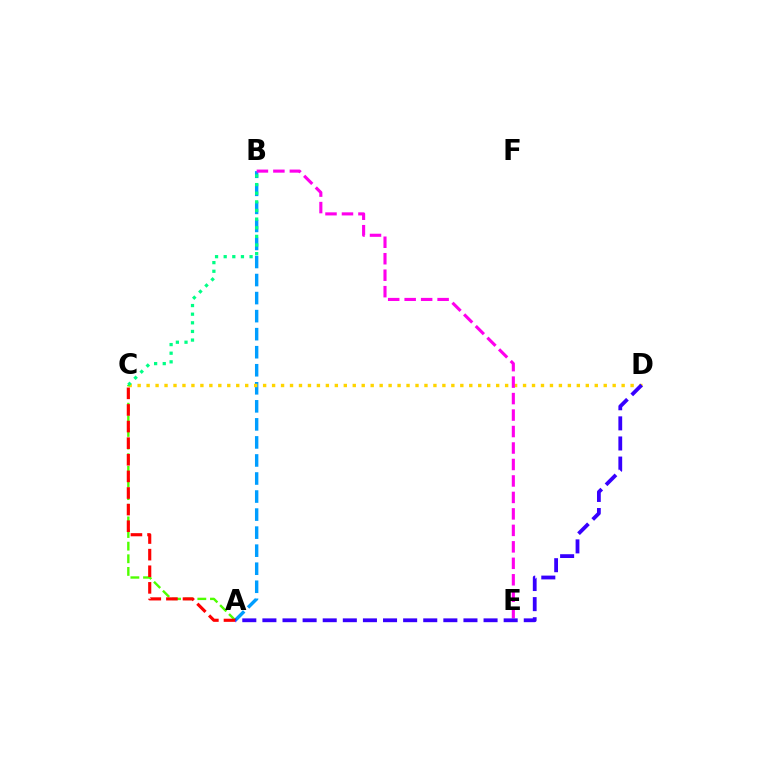{('A', 'B'): [{'color': '#009eff', 'line_style': 'dashed', 'thickness': 2.45}], ('C', 'D'): [{'color': '#ffd500', 'line_style': 'dotted', 'thickness': 2.44}], ('A', 'C'): [{'color': '#4fff00', 'line_style': 'dashed', 'thickness': 1.72}, {'color': '#ff0000', 'line_style': 'dashed', 'thickness': 2.26}], ('B', 'E'): [{'color': '#ff00ed', 'line_style': 'dashed', 'thickness': 2.24}], ('A', 'D'): [{'color': '#3700ff', 'line_style': 'dashed', 'thickness': 2.73}], ('B', 'C'): [{'color': '#00ff86', 'line_style': 'dotted', 'thickness': 2.34}]}